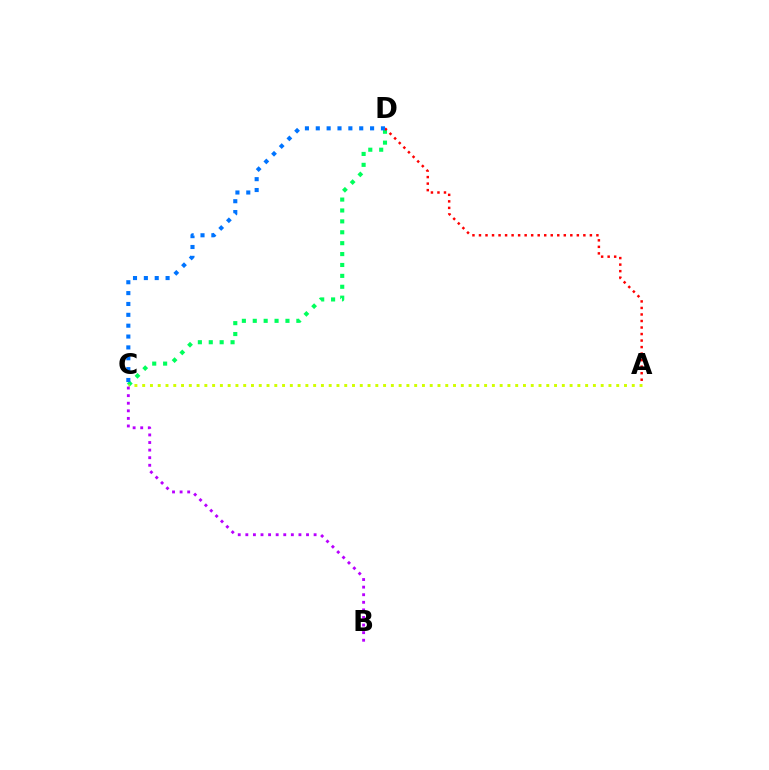{('C', 'D'): [{'color': '#00ff5c', 'line_style': 'dotted', 'thickness': 2.96}, {'color': '#0074ff', 'line_style': 'dotted', 'thickness': 2.95}], ('A', 'C'): [{'color': '#d1ff00', 'line_style': 'dotted', 'thickness': 2.11}], ('B', 'C'): [{'color': '#b900ff', 'line_style': 'dotted', 'thickness': 2.06}], ('A', 'D'): [{'color': '#ff0000', 'line_style': 'dotted', 'thickness': 1.77}]}